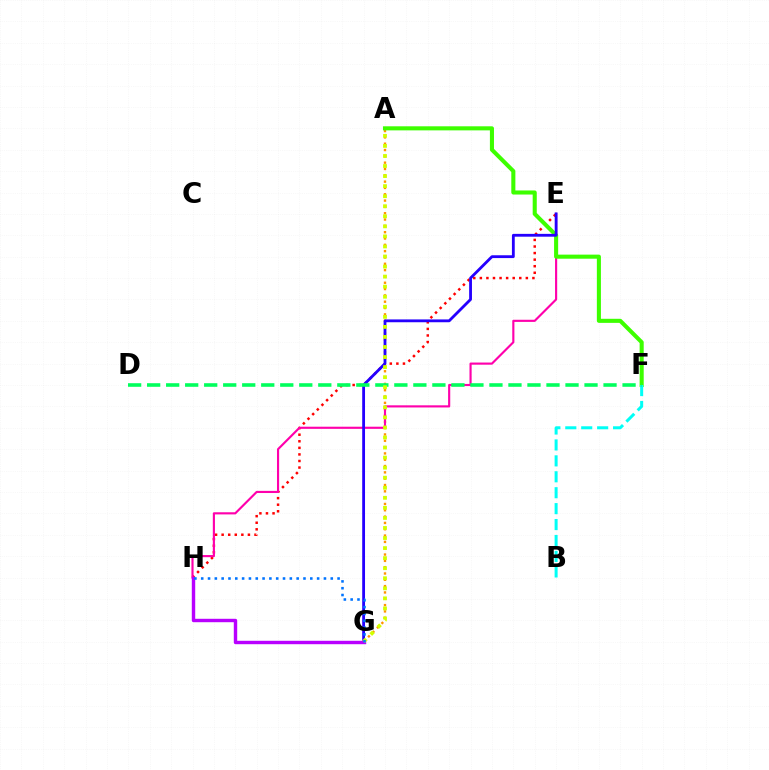{('A', 'G'): [{'color': '#ff9400', 'line_style': 'dotted', 'thickness': 1.72}, {'color': '#d1ff00', 'line_style': 'dotted', 'thickness': 2.73}], ('E', 'H'): [{'color': '#ff0000', 'line_style': 'dotted', 'thickness': 1.79}, {'color': '#ff00ac', 'line_style': 'solid', 'thickness': 1.54}], ('A', 'F'): [{'color': '#3dff00', 'line_style': 'solid', 'thickness': 2.93}], ('E', 'G'): [{'color': '#2500ff', 'line_style': 'solid', 'thickness': 2.03}], ('B', 'F'): [{'color': '#00fff6', 'line_style': 'dashed', 'thickness': 2.16}], ('G', 'H'): [{'color': '#b900ff', 'line_style': 'solid', 'thickness': 2.46}, {'color': '#0074ff', 'line_style': 'dotted', 'thickness': 1.85}], ('D', 'F'): [{'color': '#00ff5c', 'line_style': 'dashed', 'thickness': 2.58}]}